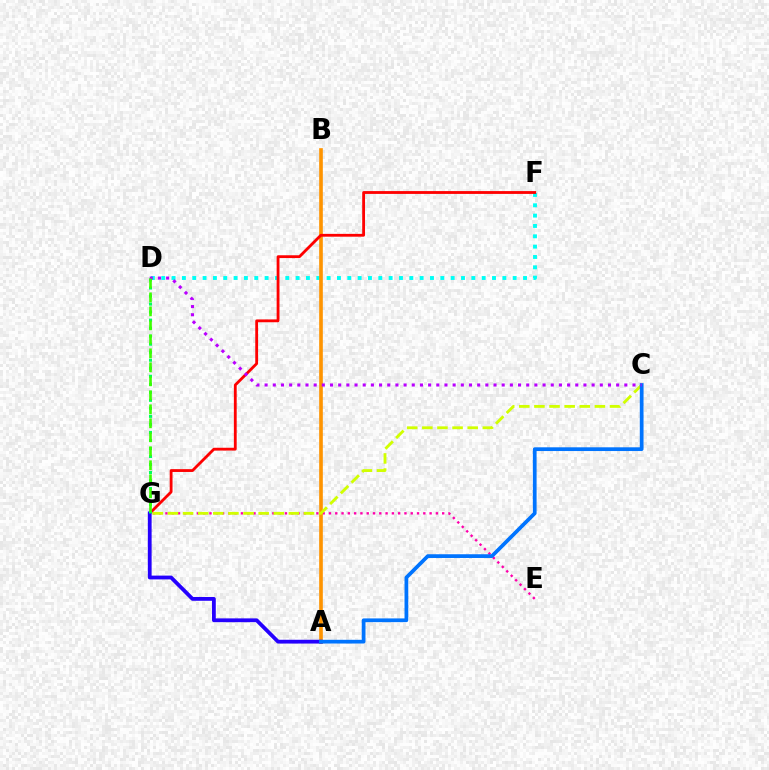{('D', 'F'): [{'color': '#00fff6', 'line_style': 'dotted', 'thickness': 2.81}], ('E', 'G'): [{'color': '#ff00ac', 'line_style': 'dotted', 'thickness': 1.71}], ('A', 'B'): [{'color': '#ff9400', 'line_style': 'solid', 'thickness': 2.62}], ('F', 'G'): [{'color': '#ff0000', 'line_style': 'solid', 'thickness': 2.03}], ('C', 'G'): [{'color': '#d1ff00', 'line_style': 'dashed', 'thickness': 2.05}], ('A', 'G'): [{'color': '#2500ff', 'line_style': 'solid', 'thickness': 2.73}], ('D', 'G'): [{'color': '#00ff5c', 'line_style': 'dotted', 'thickness': 2.18}, {'color': '#3dff00', 'line_style': 'dashed', 'thickness': 1.9}], ('A', 'C'): [{'color': '#0074ff', 'line_style': 'solid', 'thickness': 2.69}], ('C', 'D'): [{'color': '#b900ff', 'line_style': 'dotted', 'thickness': 2.22}]}